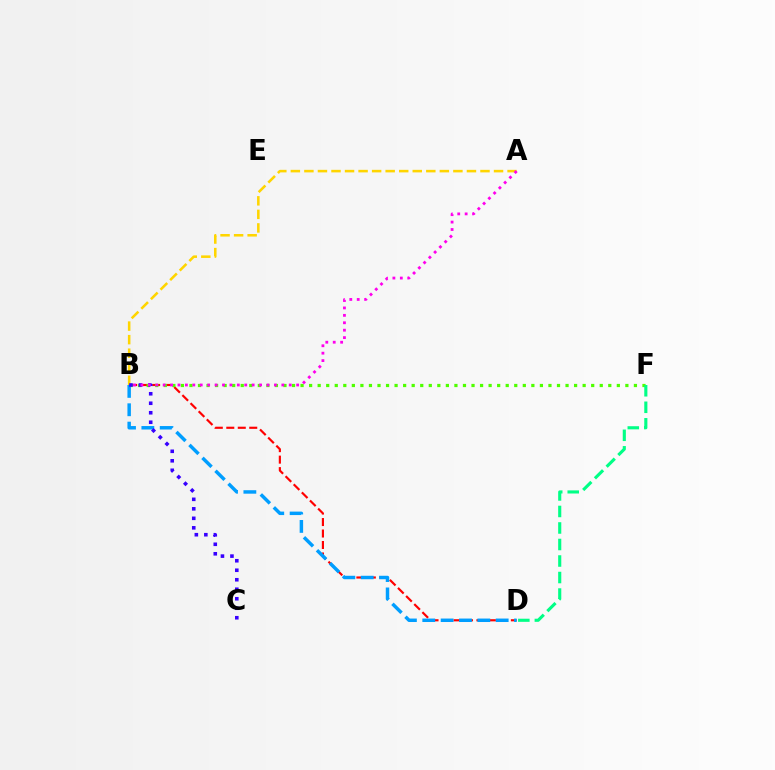{('B', 'D'): [{'color': '#ff0000', 'line_style': 'dashed', 'thickness': 1.56}, {'color': '#009eff', 'line_style': 'dashed', 'thickness': 2.49}], ('A', 'B'): [{'color': '#ffd500', 'line_style': 'dashed', 'thickness': 1.84}, {'color': '#ff00ed', 'line_style': 'dotted', 'thickness': 2.02}], ('B', 'F'): [{'color': '#4fff00', 'line_style': 'dotted', 'thickness': 2.32}], ('B', 'C'): [{'color': '#3700ff', 'line_style': 'dotted', 'thickness': 2.58}], ('D', 'F'): [{'color': '#00ff86', 'line_style': 'dashed', 'thickness': 2.24}]}